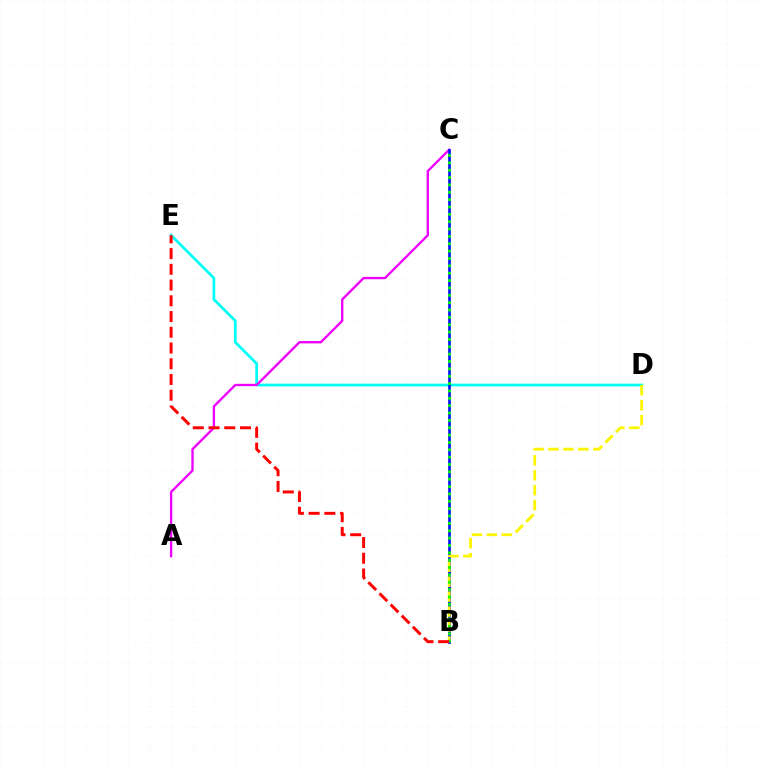{('D', 'E'): [{'color': '#00fff6', 'line_style': 'solid', 'thickness': 1.97}], ('A', 'C'): [{'color': '#ee00ff', 'line_style': 'solid', 'thickness': 1.69}], ('B', 'C'): [{'color': '#0010ff', 'line_style': 'solid', 'thickness': 1.89}, {'color': '#08ff00', 'line_style': 'dotted', 'thickness': 2.0}], ('B', 'D'): [{'color': '#fcf500', 'line_style': 'dashed', 'thickness': 2.03}], ('B', 'E'): [{'color': '#ff0000', 'line_style': 'dashed', 'thickness': 2.14}]}